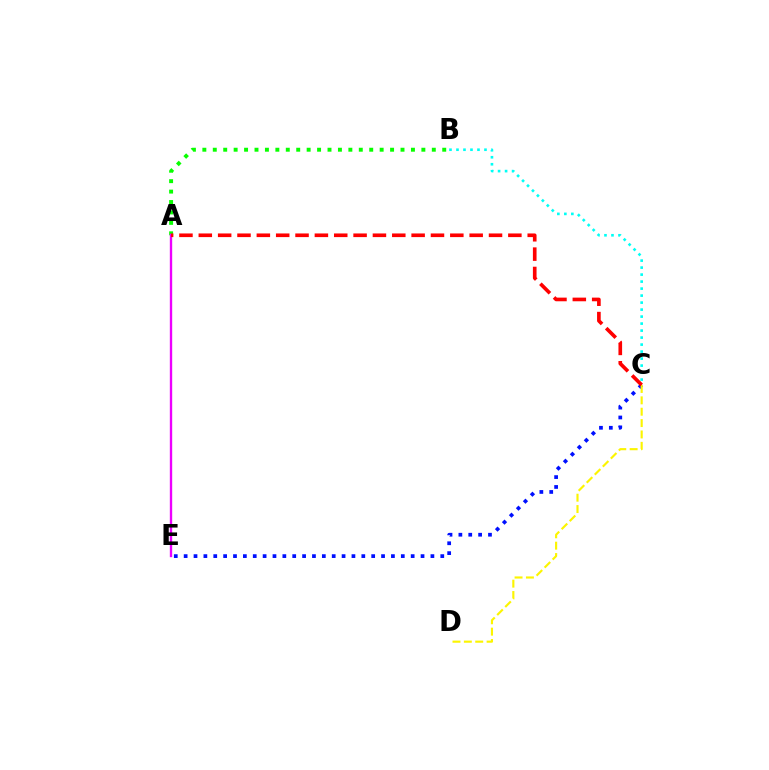{('C', 'E'): [{'color': '#0010ff', 'line_style': 'dotted', 'thickness': 2.68}], ('B', 'C'): [{'color': '#00fff6', 'line_style': 'dotted', 'thickness': 1.9}], ('A', 'B'): [{'color': '#08ff00', 'line_style': 'dotted', 'thickness': 2.83}], ('C', 'D'): [{'color': '#fcf500', 'line_style': 'dashed', 'thickness': 1.54}], ('A', 'E'): [{'color': '#ee00ff', 'line_style': 'solid', 'thickness': 1.7}], ('A', 'C'): [{'color': '#ff0000', 'line_style': 'dashed', 'thickness': 2.63}]}